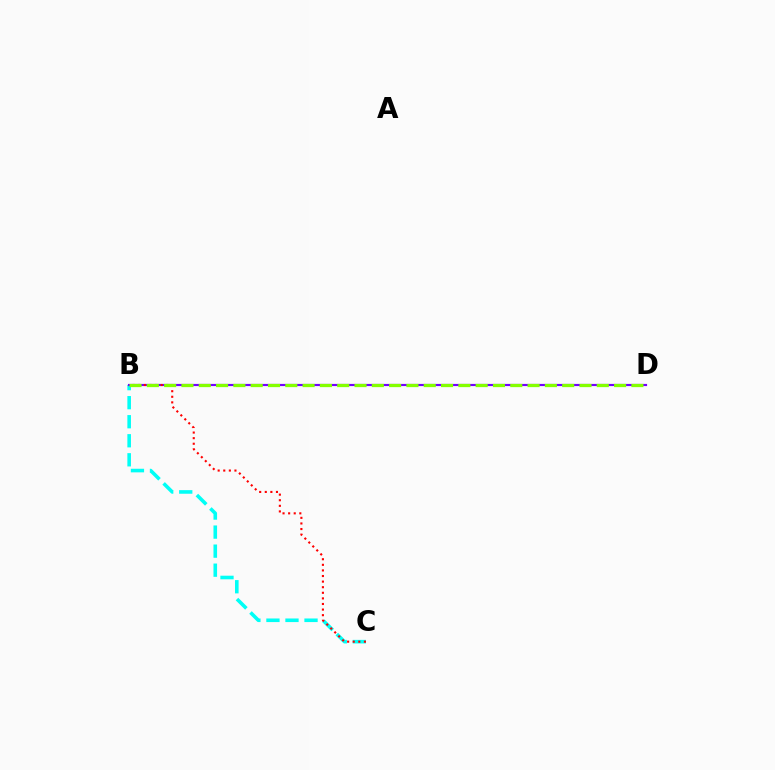{('B', 'C'): [{'color': '#00fff6', 'line_style': 'dashed', 'thickness': 2.59}, {'color': '#ff0000', 'line_style': 'dotted', 'thickness': 1.52}], ('B', 'D'): [{'color': '#7200ff', 'line_style': 'solid', 'thickness': 1.56}, {'color': '#84ff00', 'line_style': 'dashed', 'thickness': 2.35}]}